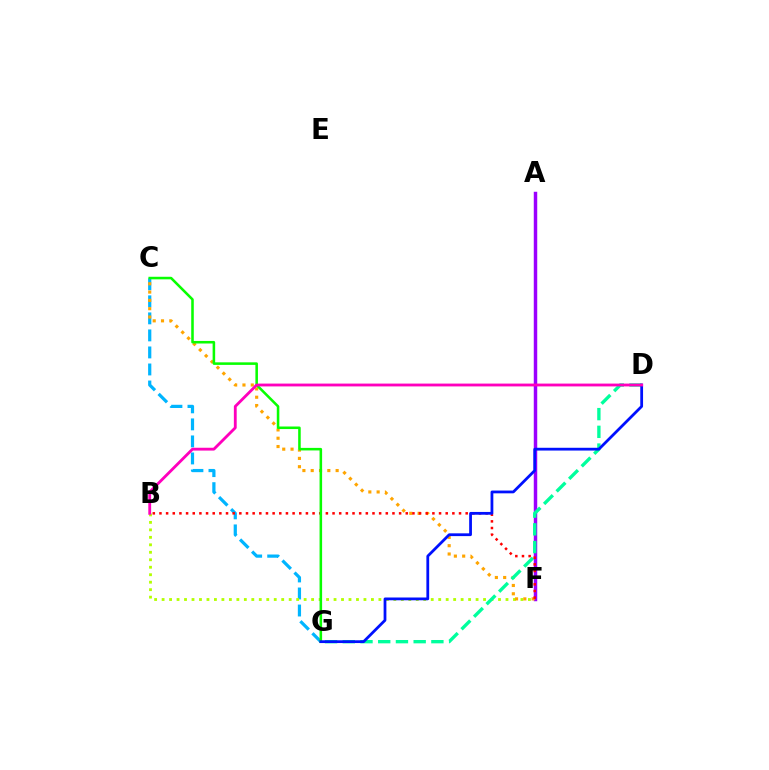{('C', 'G'): [{'color': '#00b5ff', 'line_style': 'dashed', 'thickness': 2.31}, {'color': '#08ff00', 'line_style': 'solid', 'thickness': 1.84}], ('B', 'F'): [{'color': '#b3ff00', 'line_style': 'dotted', 'thickness': 2.03}, {'color': '#ff0000', 'line_style': 'dotted', 'thickness': 1.81}], ('A', 'F'): [{'color': '#9b00ff', 'line_style': 'solid', 'thickness': 2.49}], ('C', 'F'): [{'color': '#ffa500', 'line_style': 'dotted', 'thickness': 2.26}], ('D', 'G'): [{'color': '#00ff9d', 'line_style': 'dashed', 'thickness': 2.41}, {'color': '#0010ff', 'line_style': 'solid', 'thickness': 2.0}], ('B', 'D'): [{'color': '#ff00bd', 'line_style': 'solid', 'thickness': 2.04}]}